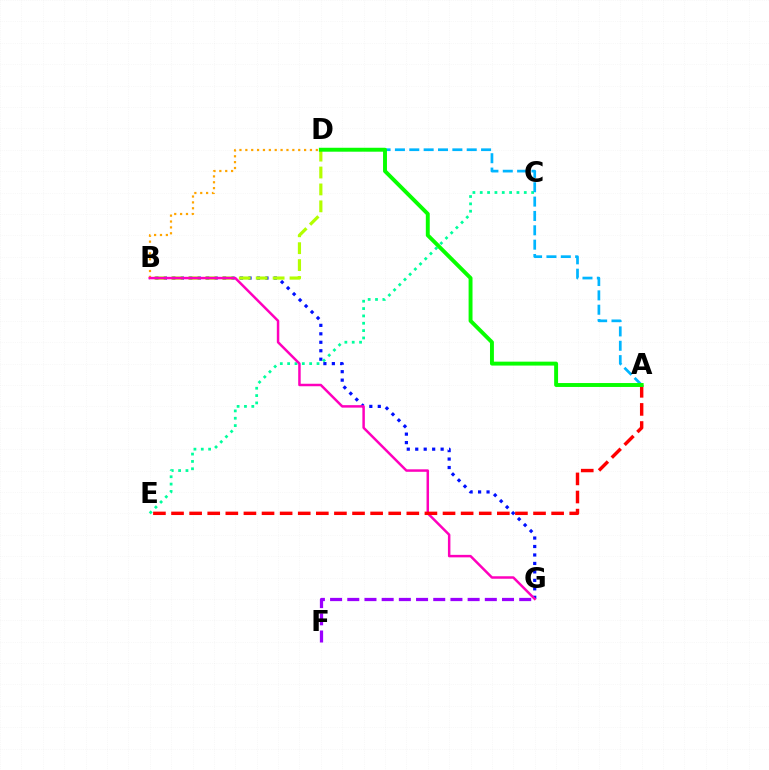{('B', 'G'): [{'color': '#0010ff', 'line_style': 'dotted', 'thickness': 2.3}, {'color': '#ff00bd', 'line_style': 'solid', 'thickness': 1.79}], ('C', 'E'): [{'color': '#00ff9d', 'line_style': 'dotted', 'thickness': 2.0}], ('A', 'D'): [{'color': '#00b5ff', 'line_style': 'dashed', 'thickness': 1.95}, {'color': '#08ff00', 'line_style': 'solid', 'thickness': 2.82}], ('B', 'D'): [{'color': '#ffa500', 'line_style': 'dotted', 'thickness': 1.6}, {'color': '#b3ff00', 'line_style': 'dashed', 'thickness': 2.3}], ('F', 'G'): [{'color': '#9b00ff', 'line_style': 'dashed', 'thickness': 2.34}], ('A', 'E'): [{'color': '#ff0000', 'line_style': 'dashed', 'thickness': 2.46}]}